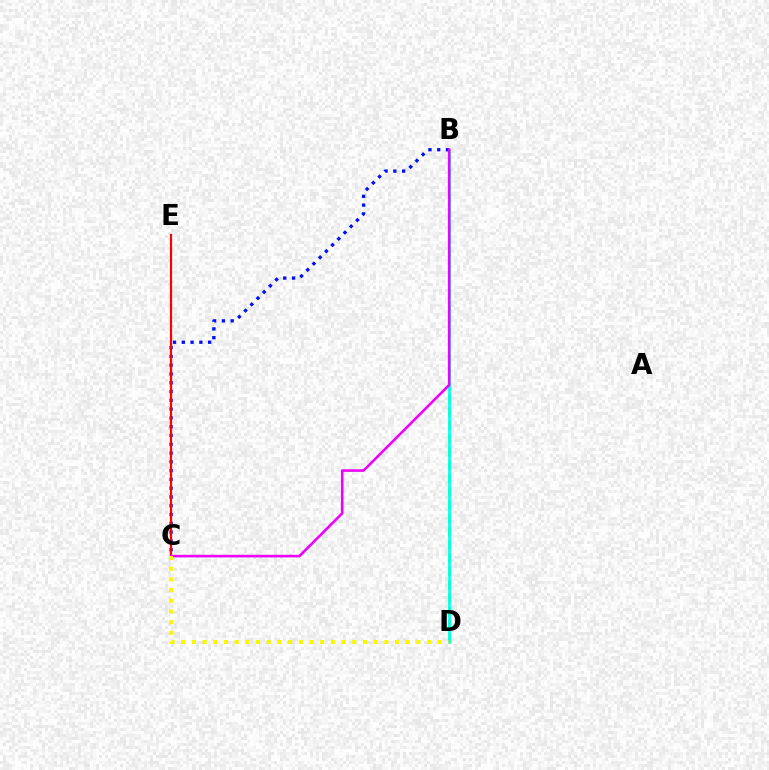{('B', 'D'): [{'color': '#08ff00', 'line_style': 'dashed', 'thickness': 1.8}, {'color': '#00fff6', 'line_style': 'solid', 'thickness': 1.91}], ('B', 'C'): [{'color': '#0010ff', 'line_style': 'dotted', 'thickness': 2.39}, {'color': '#ee00ff', 'line_style': 'solid', 'thickness': 1.86}], ('C', 'E'): [{'color': '#ff0000', 'line_style': 'solid', 'thickness': 1.58}], ('C', 'D'): [{'color': '#fcf500', 'line_style': 'dotted', 'thickness': 2.9}]}